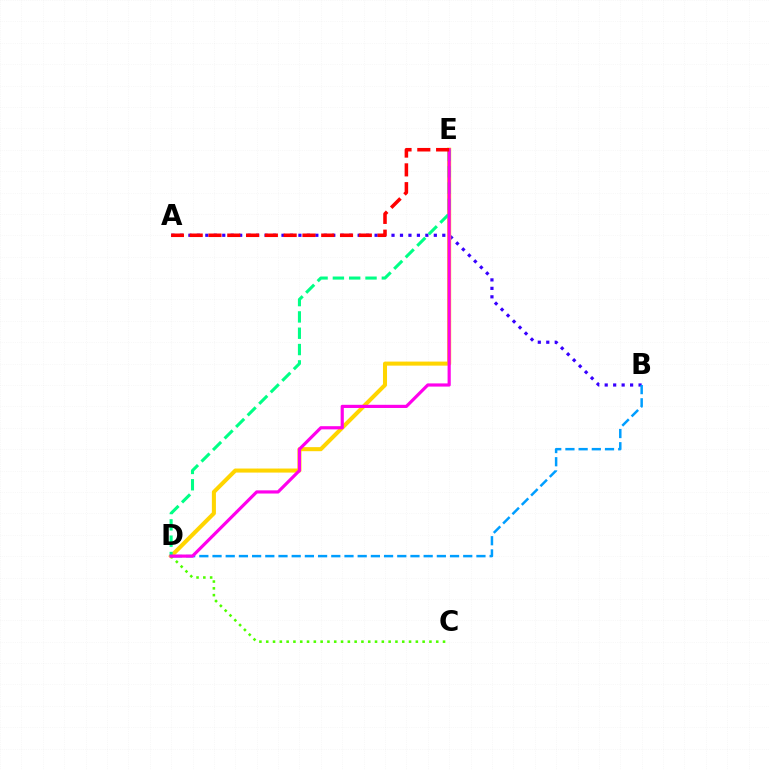{('A', 'B'): [{'color': '#3700ff', 'line_style': 'dotted', 'thickness': 2.3}], ('B', 'D'): [{'color': '#009eff', 'line_style': 'dashed', 'thickness': 1.79}], ('D', 'E'): [{'color': '#ffd500', 'line_style': 'solid', 'thickness': 2.92}, {'color': '#00ff86', 'line_style': 'dashed', 'thickness': 2.22}, {'color': '#ff00ed', 'line_style': 'solid', 'thickness': 2.29}], ('C', 'D'): [{'color': '#4fff00', 'line_style': 'dotted', 'thickness': 1.85}], ('A', 'E'): [{'color': '#ff0000', 'line_style': 'dashed', 'thickness': 2.55}]}